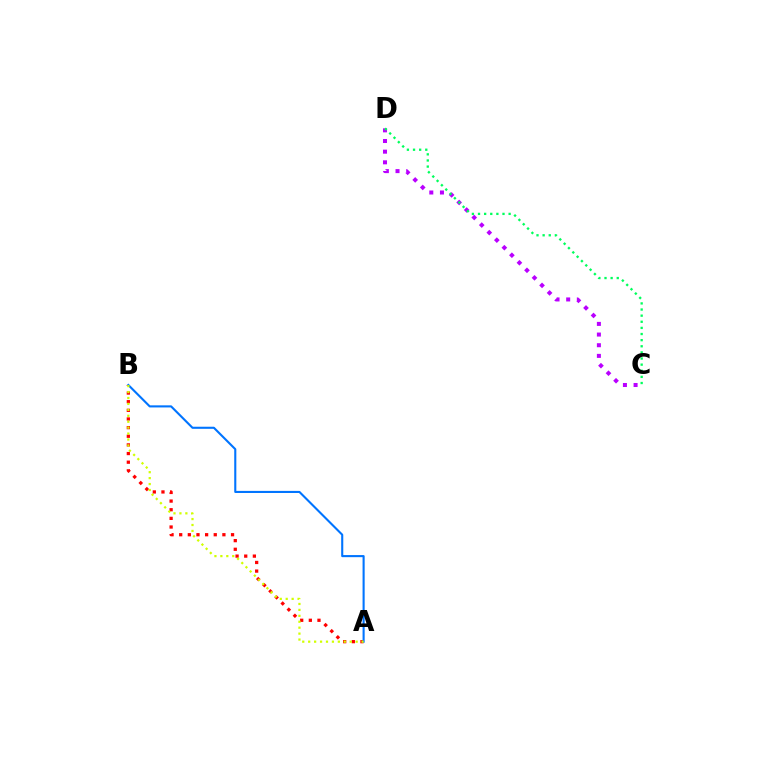{('C', 'D'): [{'color': '#b900ff', 'line_style': 'dotted', 'thickness': 2.9}, {'color': '#00ff5c', 'line_style': 'dotted', 'thickness': 1.66}], ('A', 'B'): [{'color': '#ff0000', 'line_style': 'dotted', 'thickness': 2.35}, {'color': '#0074ff', 'line_style': 'solid', 'thickness': 1.51}, {'color': '#d1ff00', 'line_style': 'dotted', 'thickness': 1.61}]}